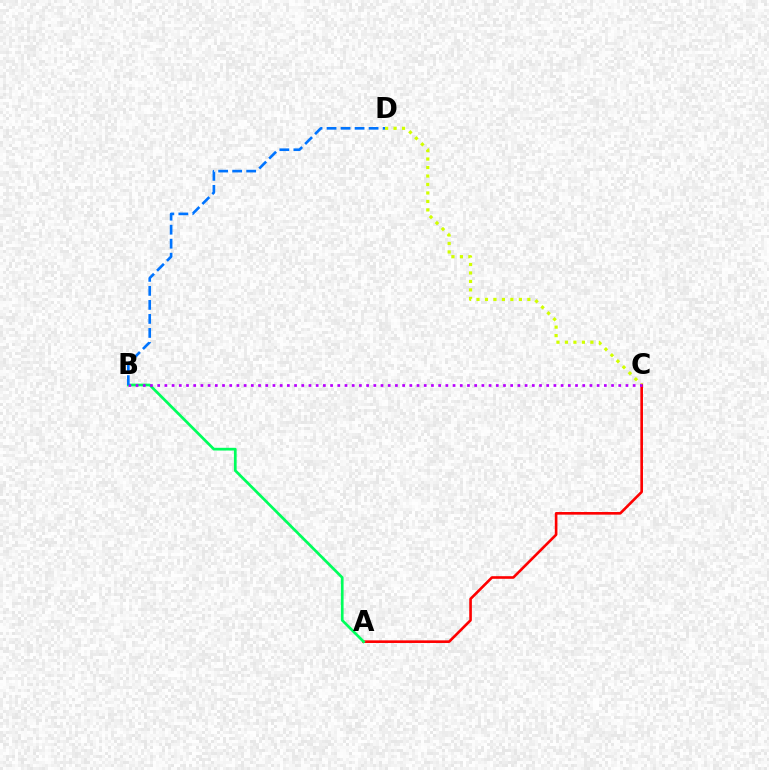{('A', 'C'): [{'color': '#ff0000', 'line_style': 'solid', 'thickness': 1.89}], ('C', 'D'): [{'color': '#d1ff00', 'line_style': 'dotted', 'thickness': 2.3}], ('A', 'B'): [{'color': '#00ff5c', 'line_style': 'solid', 'thickness': 1.96}], ('B', 'C'): [{'color': '#b900ff', 'line_style': 'dotted', 'thickness': 1.96}], ('B', 'D'): [{'color': '#0074ff', 'line_style': 'dashed', 'thickness': 1.9}]}